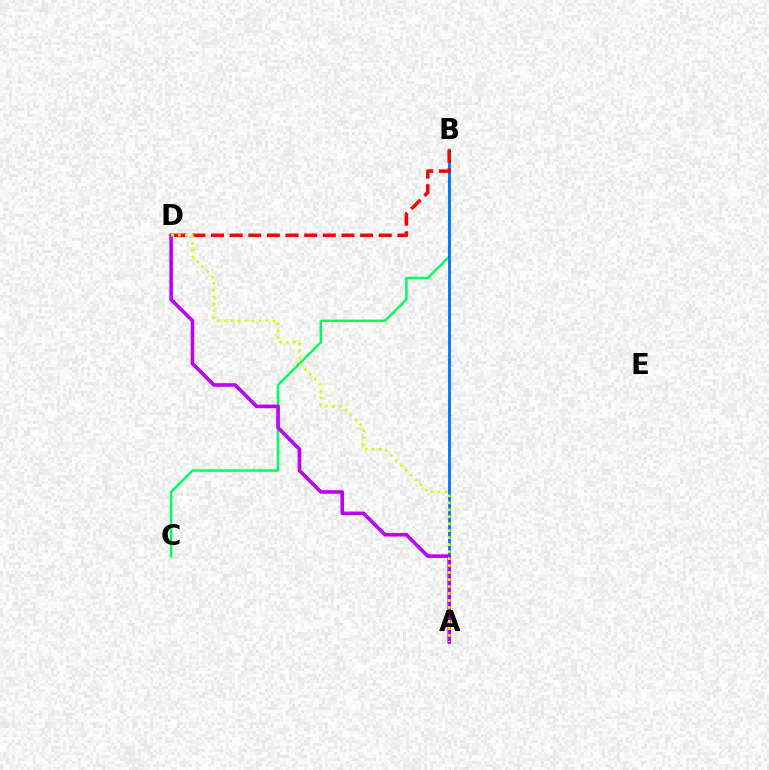{('B', 'C'): [{'color': '#00ff5c', 'line_style': 'solid', 'thickness': 1.8}], ('A', 'B'): [{'color': '#0074ff', 'line_style': 'solid', 'thickness': 2.02}], ('A', 'D'): [{'color': '#b900ff', 'line_style': 'solid', 'thickness': 2.6}, {'color': '#d1ff00', 'line_style': 'dotted', 'thickness': 1.9}], ('B', 'D'): [{'color': '#ff0000', 'line_style': 'dashed', 'thickness': 2.53}]}